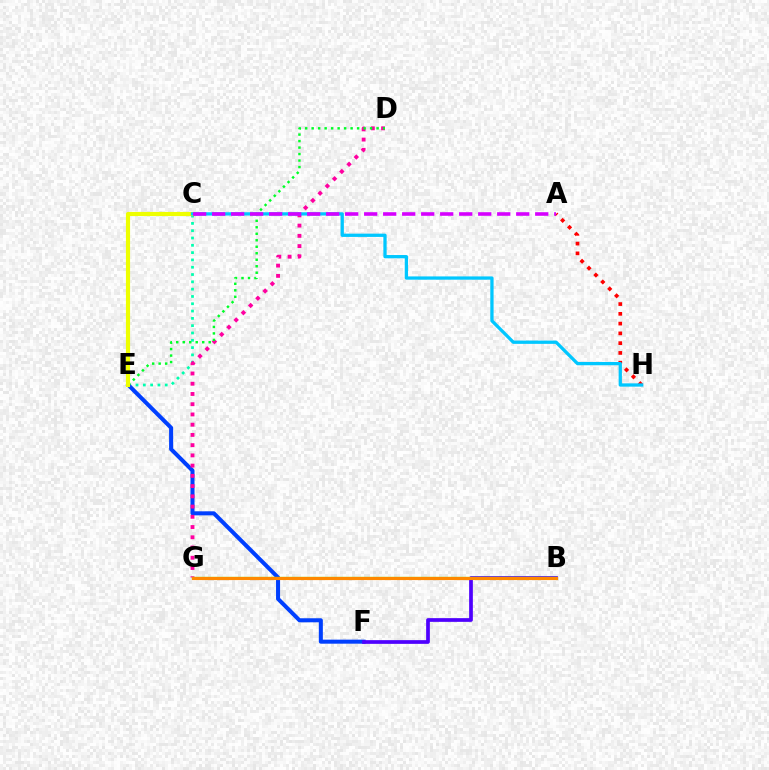{('C', 'E'): [{'color': '#00ffaf', 'line_style': 'dotted', 'thickness': 1.98}, {'color': '#eeff00', 'line_style': 'solid', 'thickness': 2.99}], ('A', 'H'): [{'color': '#ff0000', 'line_style': 'dotted', 'thickness': 2.66}], ('E', 'F'): [{'color': '#003fff', 'line_style': 'solid', 'thickness': 2.9}], ('D', 'G'): [{'color': '#ff00a0', 'line_style': 'dotted', 'thickness': 2.78}], ('D', 'E'): [{'color': '#00ff27', 'line_style': 'dotted', 'thickness': 1.76}], ('B', 'F'): [{'color': '#4f00ff', 'line_style': 'solid', 'thickness': 2.67}], ('B', 'G'): [{'color': '#66ff00', 'line_style': 'solid', 'thickness': 1.64}, {'color': '#ff8800', 'line_style': 'solid', 'thickness': 2.29}], ('C', 'H'): [{'color': '#00c7ff', 'line_style': 'solid', 'thickness': 2.36}], ('A', 'C'): [{'color': '#d600ff', 'line_style': 'dashed', 'thickness': 2.58}]}